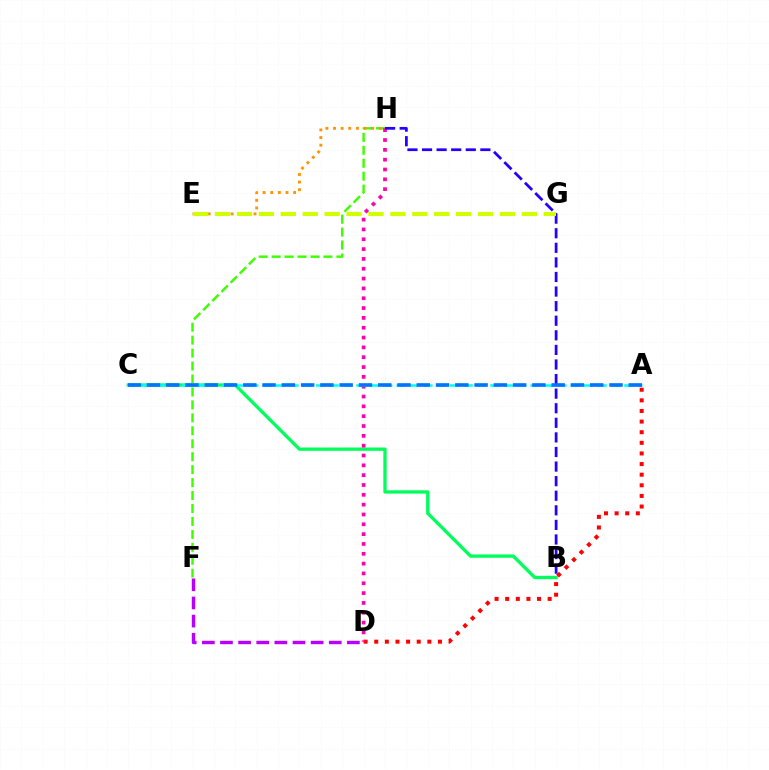{('F', 'H'): [{'color': '#3dff00', 'line_style': 'dashed', 'thickness': 1.76}], ('B', 'C'): [{'color': '#00ff5c', 'line_style': 'solid', 'thickness': 2.38}], ('A', 'D'): [{'color': '#ff0000', 'line_style': 'dotted', 'thickness': 2.89}], ('D', 'H'): [{'color': '#ff00ac', 'line_style': 'dotted', 'thickness': 2.67}], ('D', 'F'): [{'color': '#b900ff', 'line_style': 'dashed', 'thickness': 2.46}], ('B', 'H'): [{'color': '#2500ff', 'line_style': 'dashed', 'thickness': 1.98}], ('E', 'H'): [{'color': '#ff9400', 'line_style': 'dotted', 'thickness': 2.07}], ('A', 'C'): [{'color': '#00fff6', 'line_style': 'dashed', 'thickness': 1.82}, {'color': '#0074ff', 'line_style': 'dashed', 'thickness': 2.62}], ('E', 'G'): [{'color': '#d1ff00', 'line_style': 'dashed', 'thickness': 2.98}]}